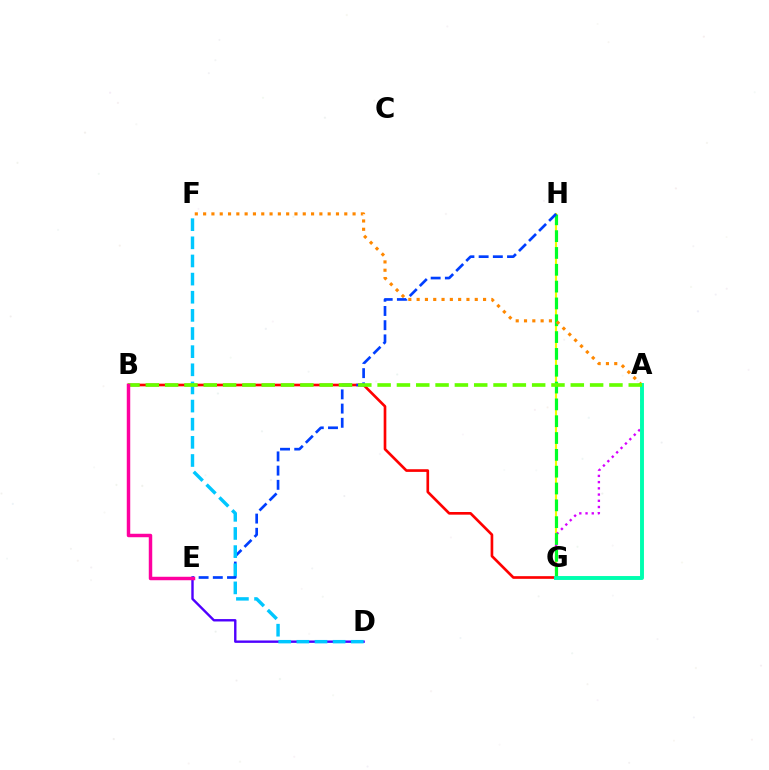{('G', 'H'): [{'color': '#eeff00', 'line_style': 'solid', 'thickness': 1.54}, {'color': '#00ff27', 'line_style': 'dashed', 'thickness': 2.29}], ('A', 'G'): [{'color': '#d600ff', 'line_style': 'dotted', 'thickness': 1.69}, {'color': '#00ffaf', 'line_style': 'solid', 'thickness': 2.82}], ('B', 'G'): [{'color': '#ff0000', 'line_style': 'solid', 'thickness': 1.92}], ('A', 'F'): [{'color': '#ff8800', 'line_style': 'dotted', 'thickness': 2.26}], ('D', 'E'): [{'color': '#4f00ff', 'line_style': 'solid', 'thickness': 1.72}], ('E', 'H'): [{'color': '#003fff', 'line_style': 'dashed', 'thickness': 1.93}], ('D', 'F'): [{'color': '#00c7ff', 'line_style': 'dashed', 'thickness': 2.46}], ('A', 'B'): [{'color': '#66ff00', 'line_style': 'dashed', 'thickness': 2.62}], ('B', 'E'): [{'color': '#ff00a0', 'line_style': 'solid', 'thickness': 2.49}]}